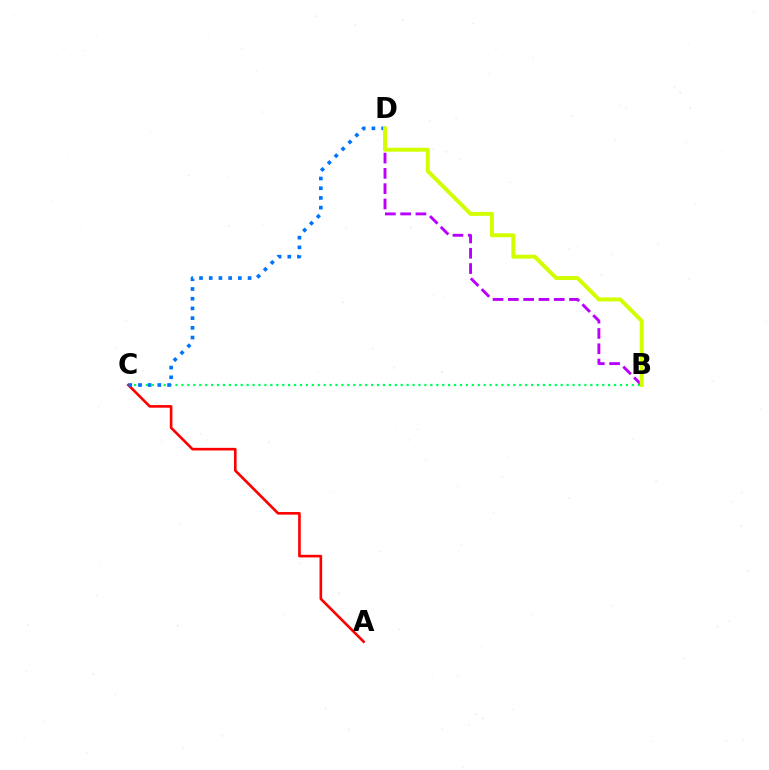{('B', 'C'): [{'color': '#00ff5c', 'line_style': 'dotted', 'thickness': 1.61}], ('A', 'C'): [{'color': '#ff0000', 'line_style': 'solid', 'thickness': 1.89}], ('B', 'D'): [{'color': '#b900ff', 'line_style': 'dashed', 'thickness': 2.08}, {'color': '#d1ff00', 'line_style': 'solid', 'thickness': 2.85}], ('C', 'D'): [{'color': '#0074ff', 'line_style': 'dotted', 'thickness': 2.64}]}